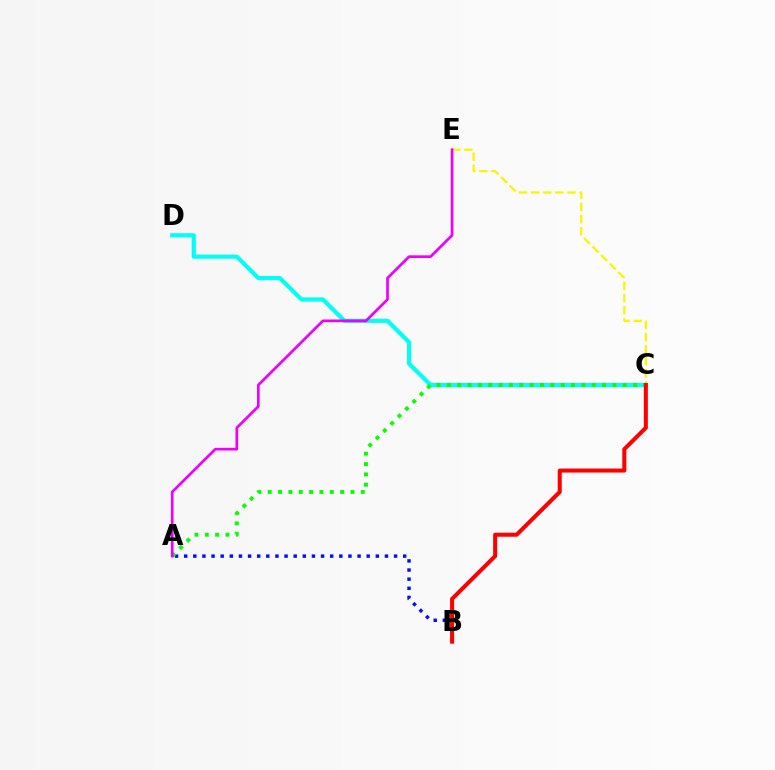{('A', 'B'): [{'color': '#0010ff', 'line_style': 'dotted', 'thickness': 2.48}], ('C', 'D'): [{'color': '#00fff6', 'line_style': 'solid', 'thickness': 2.99}], ('C', 'E'): [{'color': '#fcf500', 'line_style': 'dashed', 'thickness': 1.65}], ('A', 'C'): [{'color': '#08ff00', 'line_style': 'dotted', 'thickness': 2.81}], ('A', 'E'): [{'color': '#ee00ff', 'line_style': 'solid', 'thickness': 1.94}], ('B', 'C'): [{'color': '#ff0000', 'line_style': 'solid', 'thickness': 2.9}]}